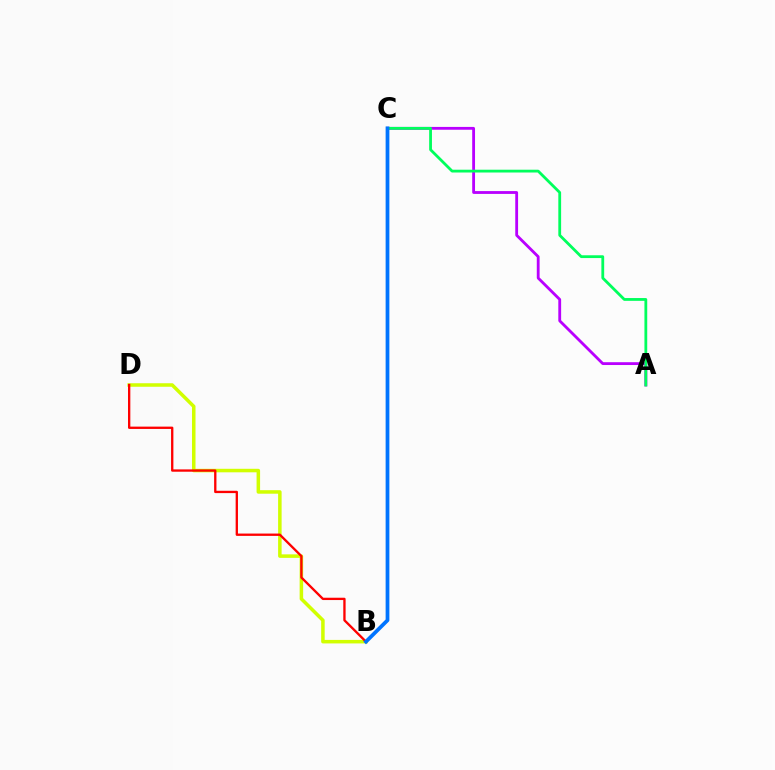{('B', 'D'): [{'color': '#d1ff00', 'line_style': 'solid', 'thickness': 2.53}, {'color': '#ff0000', 'line_style': 'solid', 'thickness': 1.67}], ('A', 'C'): [{'color': '#b900ff', 'line_style': 'solid', 'thickness': 2.03}, {'color': '#00ff5c', 'line_style': 'solid', 'thickness': 2.01}], ('B', 'C'): [{'color': '#0074ff', 'line_style': 'solid', 'thickness': 2.7}]}